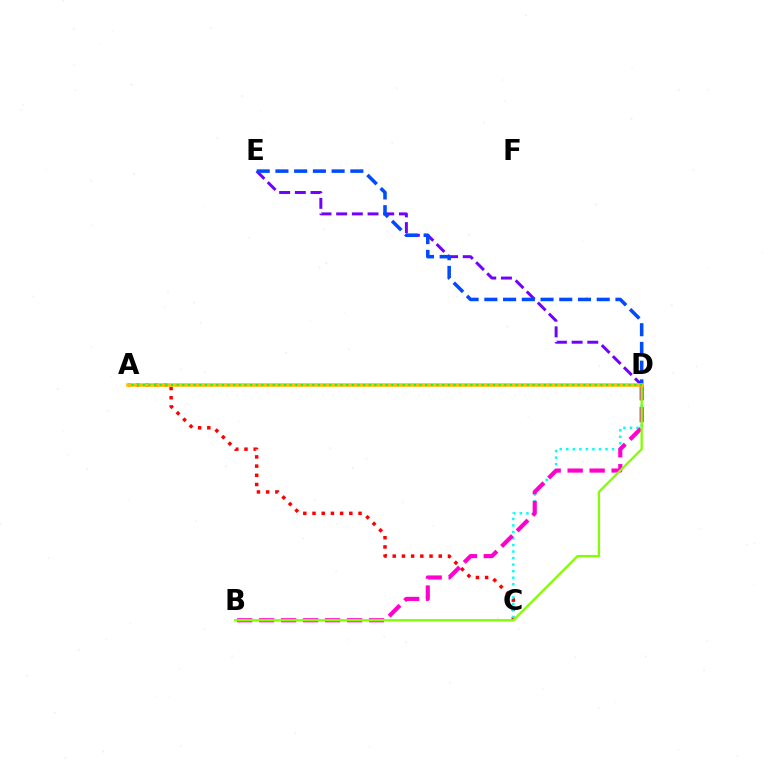{('A', 'C'): [{'color': '#ff0000', 'line_style': 'dotted', 'thickness': 2.5}], ('D', 'E'): [{'color': '#7200ff', 'line_style': 'dashed', 'thickness': 2.13}, {'color': '#004bff', 'line_style': 'dashed', 'thickness': 2.54}], ('C', 'D'): [{'color': '#00fff6', 'line_style': 'dotted', 'thickness': 1.78}], ('B', 'D'): [{'color': '#ff00cf', 'line_style': 'dashed', 'thickness': 2.99}, {'color': '#84ff00', 'line_style': 'solid', 'thickness': 1.69}], ('A', 'D'): [{'color': '#ffbd00', 'line_style': 'solid', 'thickness': 2.59}, {'color': '#00ff39', 'line_style': 'dotted', 'thickness': 1.53}]}